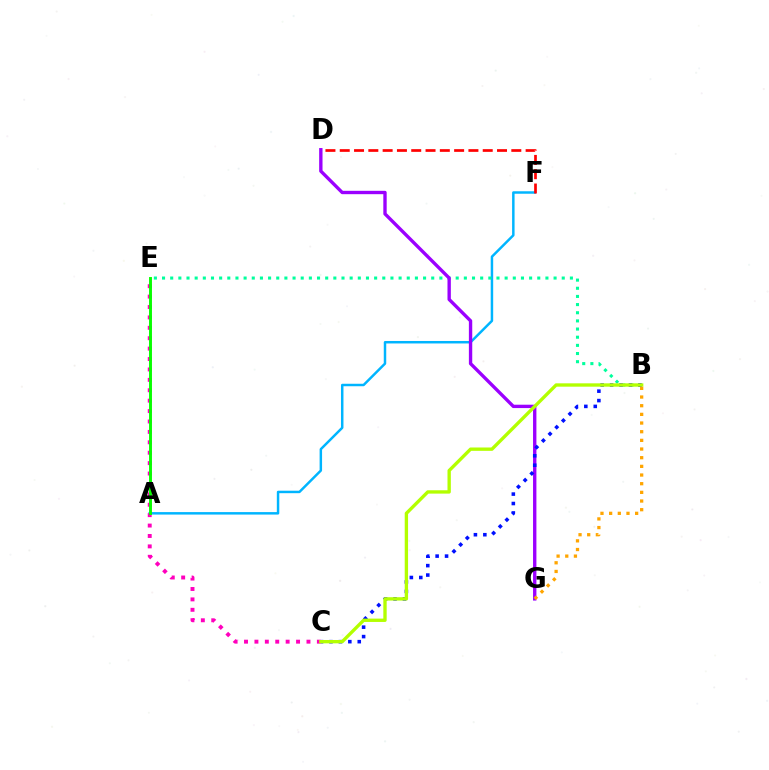{('A', 'F'): [{'color': '#00b5ff', 'line_style': 'solid', 'thickness': 1.78}], ('C', 'E'): [{'color': '#ff00bd', 'line_style': 'dotted', 'thickness': 2.83}], ('A', 'E'): [{'color': '#08ff00', 'line_style': 'solid', 'thickness': 2.1}], ('B', 'E'): [{'color': '#00ff9d', 'line_style': 'dotted', 'thickness': 2.22}], ('D', 'G'): [{'color': '#9b00ff', 'line_style': 'solid', 'thickness': 2.42}], ('B', 'C'): [{'color': '#0010ff', 'line_style': 'dotted', 'thickness': 2.56}, {'color': '#b3ff00', 'line_style': 'solid', 'thickness': 2.41}], ('D', 'F'): [{'color': '#ff0000', 'line_style': 'dashed', 'thickness': 1.94}], ('B', 'G'): [{'color': '#ffa500', 'line_style': 'dotted', 'thickness': 2.35}]}